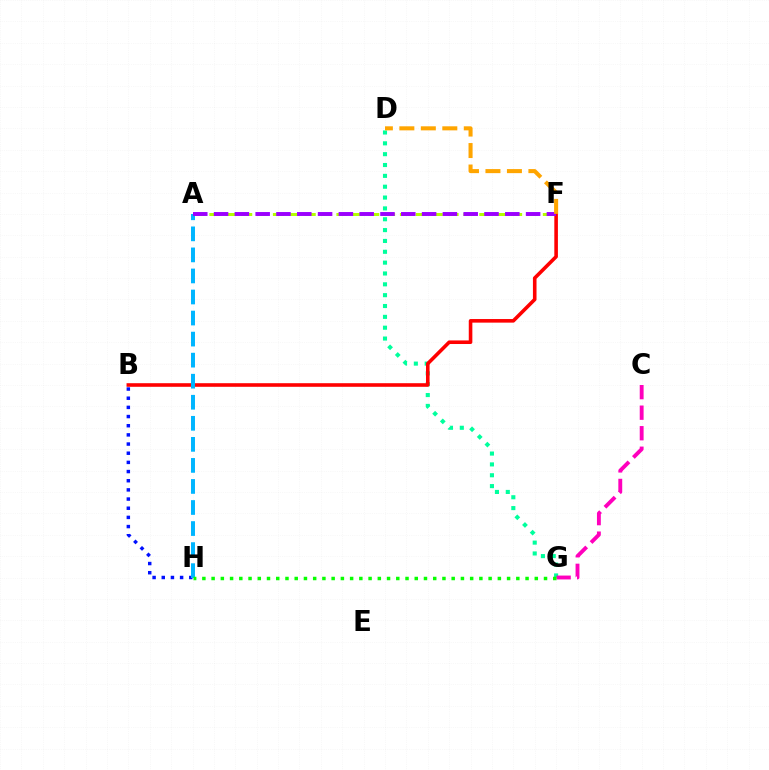{('B', 'H'): [{'color': '#0010ff', 'line_style': 'dotted', 'thickness': 2.49}], ('D', 'G'): [{'color': '#00ff9d', 'line_style': 'dotted', 'thickness': 2.95}], ('C', 'G'): [{'color': '#ff00bd', 'line_style': 'dashed', 'thickness': 2.79}], ('B', 'F'): [{'color': '#ff0000', 'line_style': 'solid', 'thickness': 2.59}], ('A', 'F'): [{'color': '#b3ff00', 'line_style': 'dashed', 'thickness': 2.16}, {'color': '#9b00ff', 'line_style': 'dashed', 'thickness': 2.83}], ('A', 'H'): [{'color': '#00b5ff', 'line_style': 'dashed', 'thickness': 2.86}], ('G', 'H'): [{'color': '#08ff00', 'line_style': 'dotted', 'thickness': 2.51}], ('D', 'F'): [{'color': '#ffa500', 'line_style': 'dashed', 'thickness': 2.92}]}